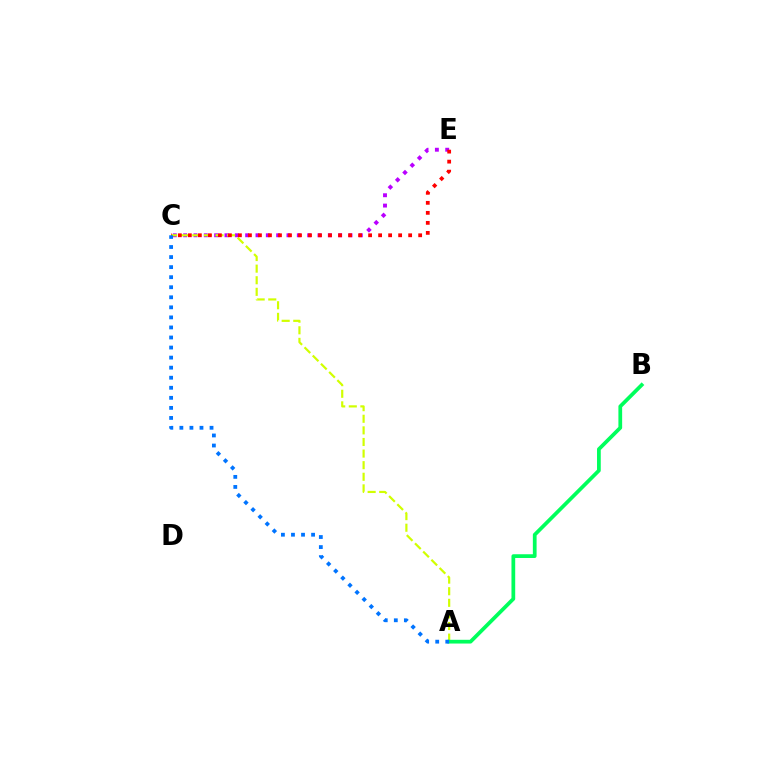{('C', 'E'): [{'color': '#b900ff', 'line_style': 'dotted', 'thickness': 2.81}, {'color': '#ff0000', 'line_style': 'dotted', 'thickness': 2.72}], ('A', 'C'): [{'color': '#d1ff00', 'line_style': 'dashed', 'thickness': 1.58}, {'color': '#0074ff', 'line_style': 'dotted', 'thickness': 2.73}], ('A', 'B'): [{'color': '#00ff5c', 'line_style': 'solid', 'thickness': 2.69}]}